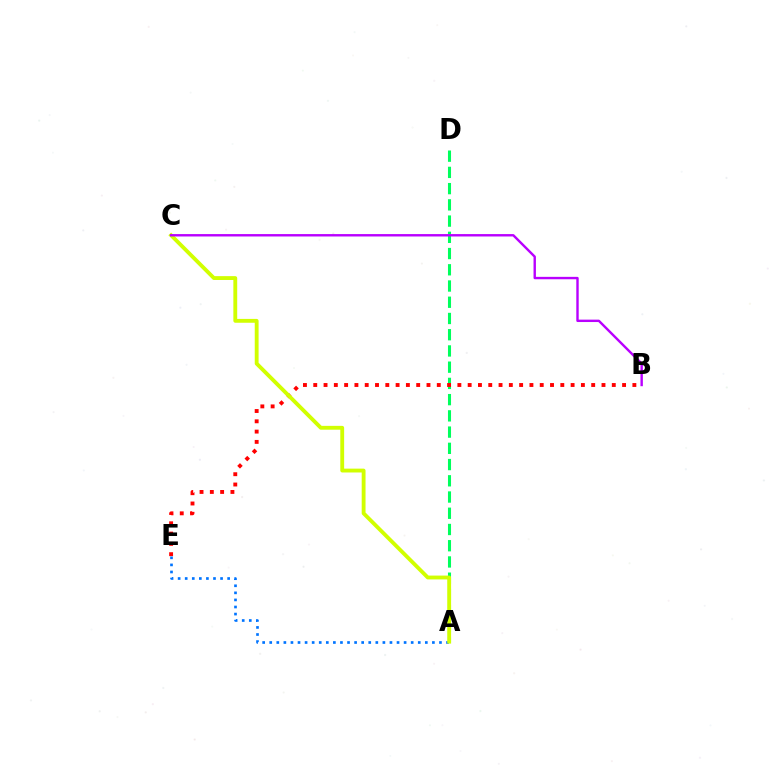{('A', 'D'): [{'color': '#00ff5c', 'line_style': 'dashed', 'thickness': 2.21}], ('B', 'E'): [{'color': '#ff0000', 'line_style': 'dotted', 'thickness': 2.8}], ('A', 'E'): [{'color': '#0074ff', 'line_style': 'dotted', 'thickness': 1.92}], ('A', 'C'): [{'color': '#d1ff00', 'line_style': 'solid', 'thickness': 2.77}], ('B', 'C'): [{'color': '#b900ff', 'line_style': 'solid', 'thickness': 1.73}]}